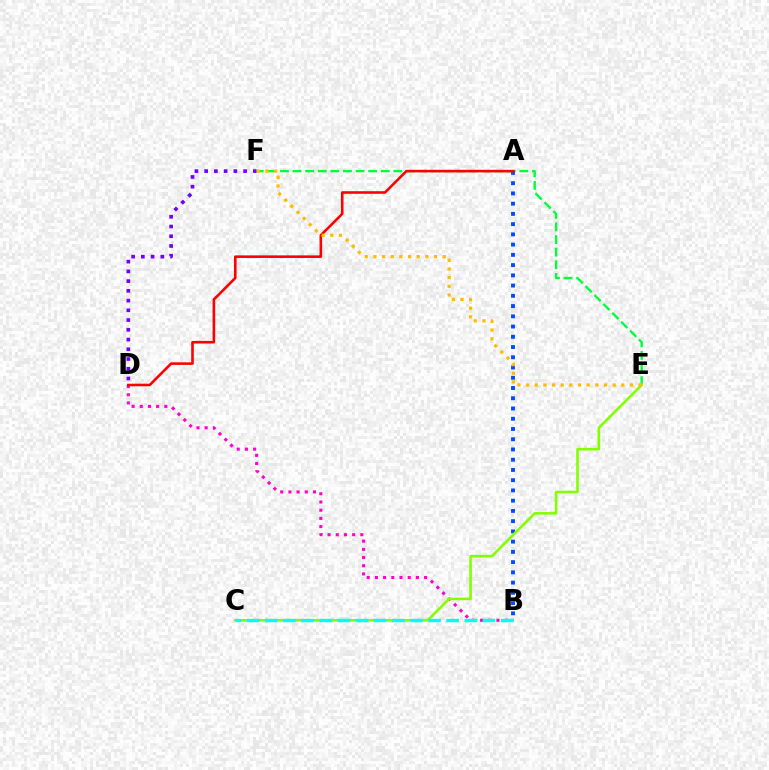{('E', 'F'): [{'color': '#00ff39', 'line_style': 'dashed', 'thickness': 1.71}, {'color': '#ffbd00', 'line_style': 'dotted', 'thickness': 2.35}], ('A', 'B'): [{'color': '#004bff', 'line_style': 'dotted', 'thickness': 2.78}], ('B', 'D'): [{'color': '#ff00cf', 'line_style': 'dotted', 'thickness': 2.23}], ('A', 'D'): [{'color': '#ff0000', 'line_style': 'solid', 'thickness': 1.87}], ('C', 'E'): [{'color': '#84ff00', 'line_style': 'solid', 'thickness': 1.87}], ('D', 'F'): [{'color': '#7200ff', 'line_style': 'dotted', 'thickness': 2.65}], ('B', 'C'): [{'color': '#00fff6', 'line_style': 'dashed', 'thickness': 2.46}]}